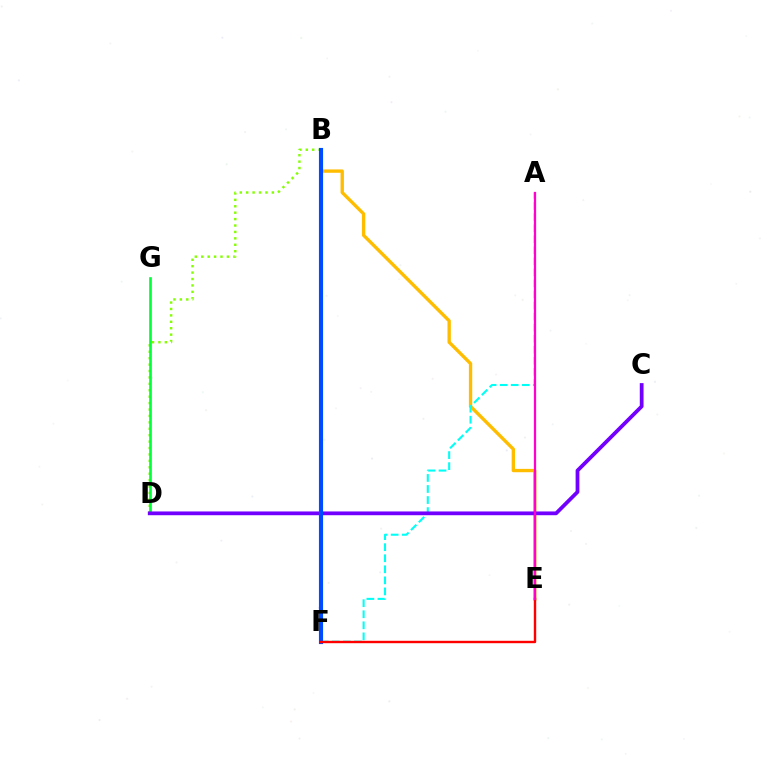{('B', 'E'): [{'color': '#ffbd00', 'line_style': 'solid', 'thickness': 2.41}], ('B', 'D'): [{'color': '#84ff00', 'line_style': 'dotted', 'thickness': 1.74}], ('D', 'G'): [{'color': '#00ff39', 'line_style': 'solid', 'thickness': 1.91}], ('A', 'F'): [{'color': '#00fff6', 'line_style': 'dashed', 'thickness': 1.5}], ('C', 'D'): [{'color': '#7200ff', 'line_style': 'solid', 'thickness': 2.71}], ('B', 'F'): [{'color': '#004bff', 'line_style': 'solid', 'thickness': 2.98}], ('E', 'F'): [{'color': '#ff0000', 'line_style': 'solid', 'thickness': 1.73}], ('A', 'E'): [{'color': '#ff00cf', 'line_style': 'solid', 'thickness': 1.63}]}